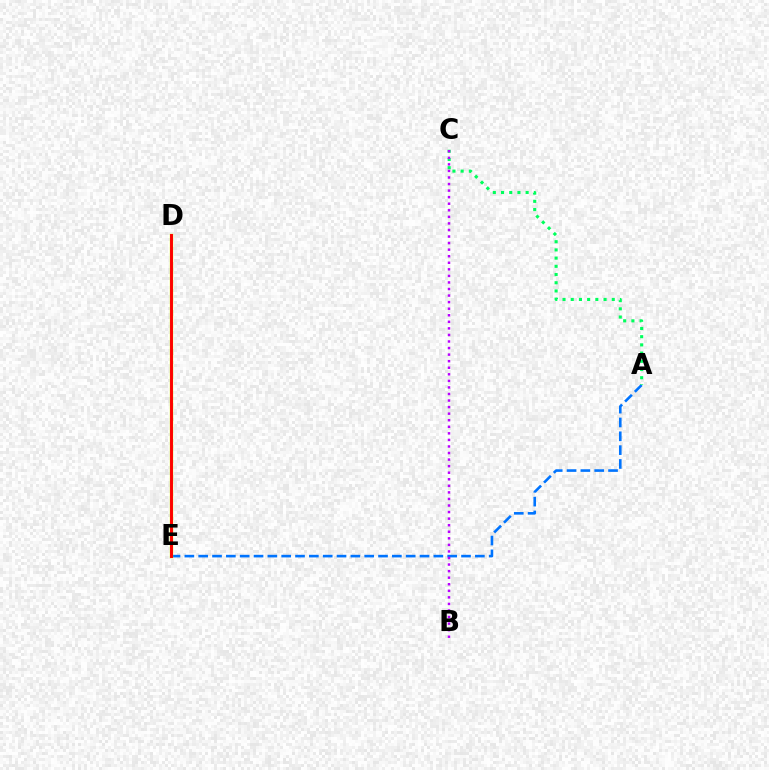{('A', 'E'): [{'color': '#0074ff', 'line_style': 'dashed', 'thickness': 1.88}], ('A', 'C'): [{'color': '#00ff5c', 'line_style': 'dotted', 'thickness': 2.23}], ('D', 'E'): [{'color': '#d1ff00', 'line_style': 'solid', 'thickness': 2.4}, {'color': '#ff0000', 'line_style': 'solid', 'thickness': 2.11}], ('B', 'C'): [{'color': '#b900ff', 'line_style': 'dotted', 'thickness': 1.78}]}